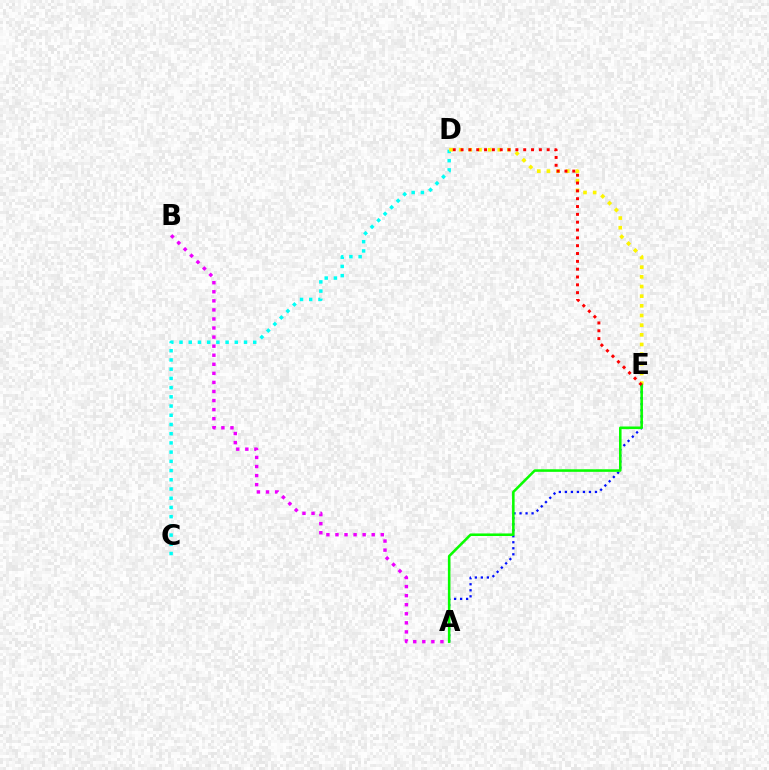{('C', 'D'): [{'color': '#00fff6', 'line_style': 'dotted', 'thickness': 2.5}], ('D', 'E'): [{'color': '#fcf500', 'line_style': 'dotted', 'thickness': 2.63}, {'color': '#ff0000', 'line_style': 'dotted', 'thickness': 2.13}], ('A', 'E'): [{'color': '#0010ff', 'line_style': 'dotted', 'thickness': 1.64}, {'color': '#08ff00', 'line_style': 'solid', 'thickness': 1.84}], ('A', 'B'): [{'color': '#ee00ff', 'line_style': 'dotted', 'thickness': 2.46}]}